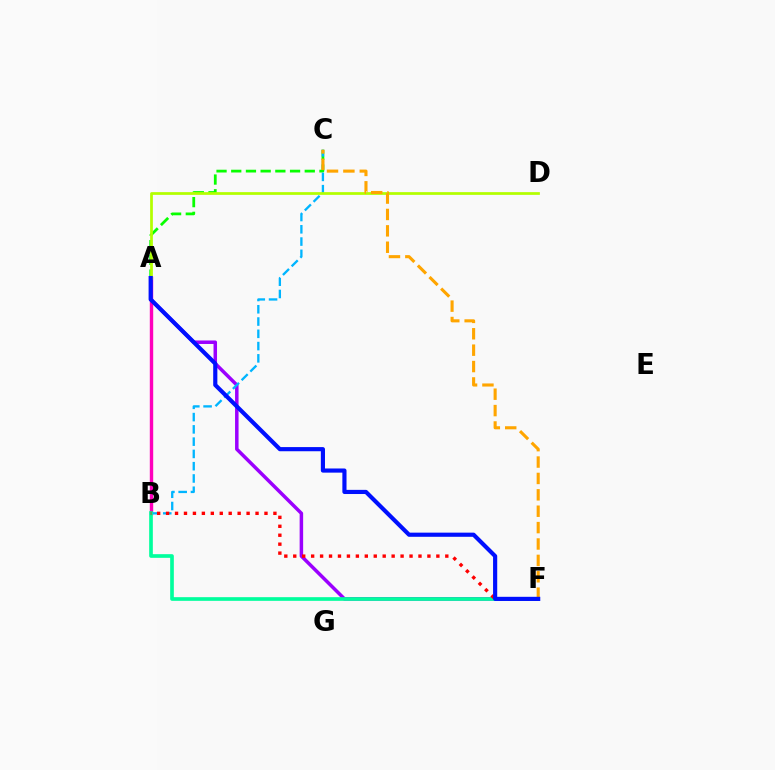{('A', 'B'): [{'color': '#ff00bd', 'line_style': 'solid', 'thickness': 2.45}], ('A', 'C'): [{'color': '#08ff00', 'line_style': 'dashed', 'thickness': 2.0}], ('A', 'F'): [{'color': '#9b00ff', 'line_style': 'solid', 'thickness': 2.52}, {'color': '#0010ff', 'line_style': 'solid', 'thickness': 2.99}], ('B', 'C'): [{'color': '#00b5ff', 'line_style': 'dashed', 'thickness': 1.67}], ('B', 'F'): [{'color': '#00ff9d', 'line_style': 'solid', 'thickness': 2.63}, {'color': '#ff0000', 'line_style': 'dotted', 'thickness': 2.43}], ('A', 'D'): [{'color': '#b3ff00', 'line_style': 'solid', 'thickness': 1.97}], ('C', 'F'): [{'color': '#ffa500', 'line_style': 'dashed', 'thickness': 2.23}]}